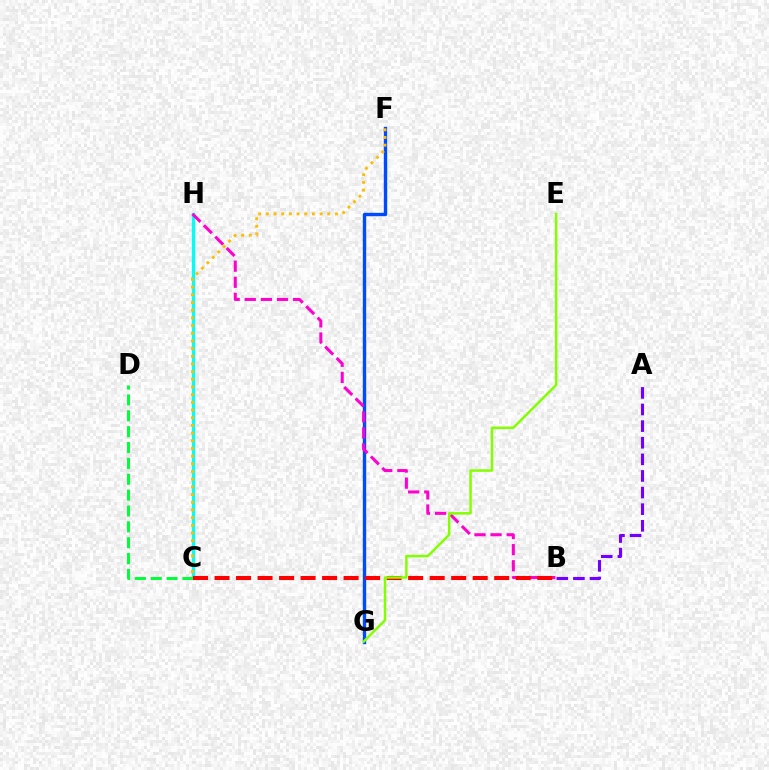{('F', 'G'): [{'color': '#004bff', 'line_style': 'solid', 'thickness': 2.43}], ('C', 'H'): [{'color': '#00fff6', 'line_style': 'solid', 'thickness': 2.35}], ('A', 'B'): [{'color': '#7200ff', 'line_style': 'dashed', 'thickness': 2.26}], ('B', 'H'): [{'color': '#ff00cf', 'line_style': 'dashed', 'thickness': 2.19}], ('C', 'D'): [{'color': '#00ff39', 'line_style': 'dashed', 'thickness': 2.16}], ('B', 'C'): [{'color': '#ff0000', 'line_style': 'dashed', 'thickness': 2.92}], ('E', 'G'): [{'color': '#84ff00', 'line_style': 'solid', 'thickness': 1.78}], ('C', 'F'): [{'color': '#ffbd00', 'line_style': 'dotted', 'thickness': 2.09}]}